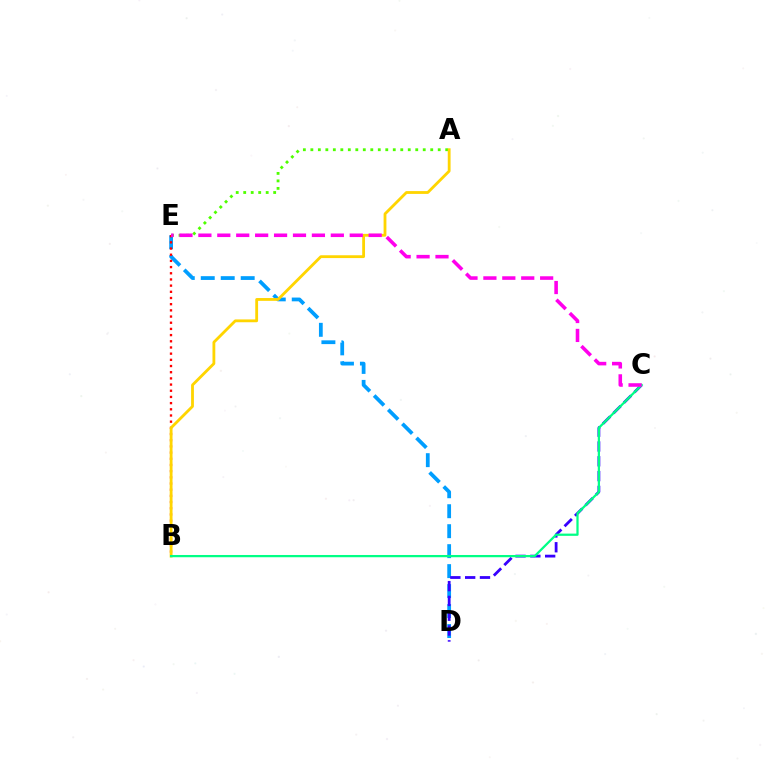{('D', 'E'): [{'color': '#009eff', 'line_style': 'dashed', 'thickness': 2.71}], ('B', 'E'): [{'color': '#ff0000', 'line_style': 'dotted', 'thickness': 1.68}], ('C', 'D'): [{'color': '#3700ff', 'line_style': 'dashed', 'thickness': 2.01}], ('A', 'E'): [{'color': '#4fff00', 'line_style': 'dotted', 'thickness': 2.04}], ('A', 'B'): [{'color': '#ffd500', 'line_style': 'solid', 'thickness': 2.03}], ('B', 'C'): [{'color': '#00ff86', 'line_style': 'solid', 'thickness': 1.62}], ('C', 'E'): [{'color': '#ff00ed', 'line_style': 'dashed', 'thickness': 2.57}]}